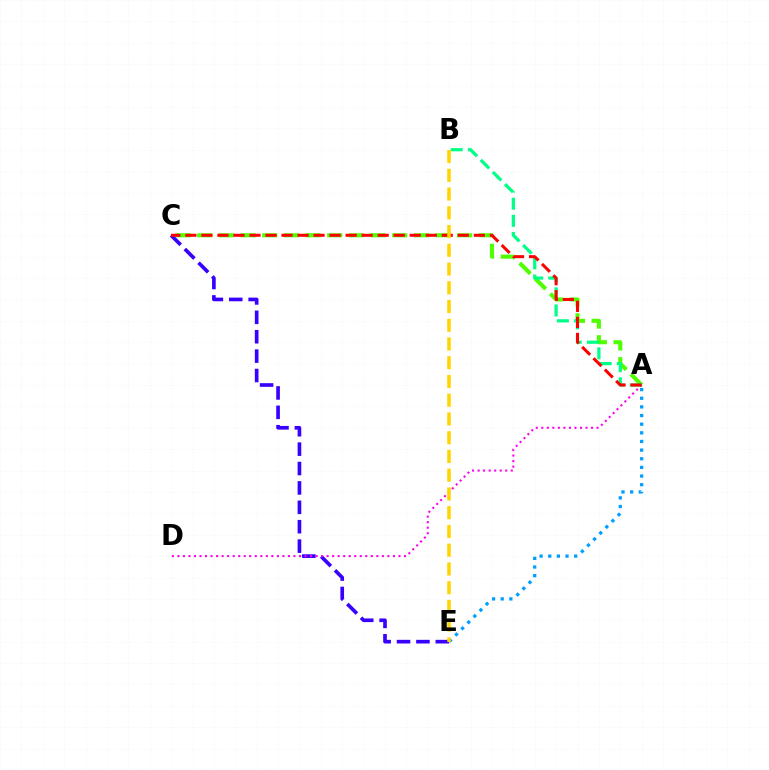{('C', 'E'): [{'color': '#3700ff', 'line_style': 'dashed', 'thickness': 2.64}], ('A', 'D'): [{'color': '#ff00ed', 'line_style': 'dotted', 'thickness': 1.5}], ('A', 'E'): [{'color': '#009eff', 'line_style': 'dotted', 'thickness': 2.35}], ('A', 'C'): [{'color': '#4fff00', 'line_style': 'dashed', 'thickness': 2.94}, {'color': '#ff0000', 'line_style': 'dashed', 'thickness': 2.18}], ('A', 'B'): [{'color': '#00ff86', 'line_style': 'dashed', 'thickness': 2.33}], ('B', 'E'): [{'color': '#ffd500', 'line_style': 'dashed', 'thickness': 2.55}]}